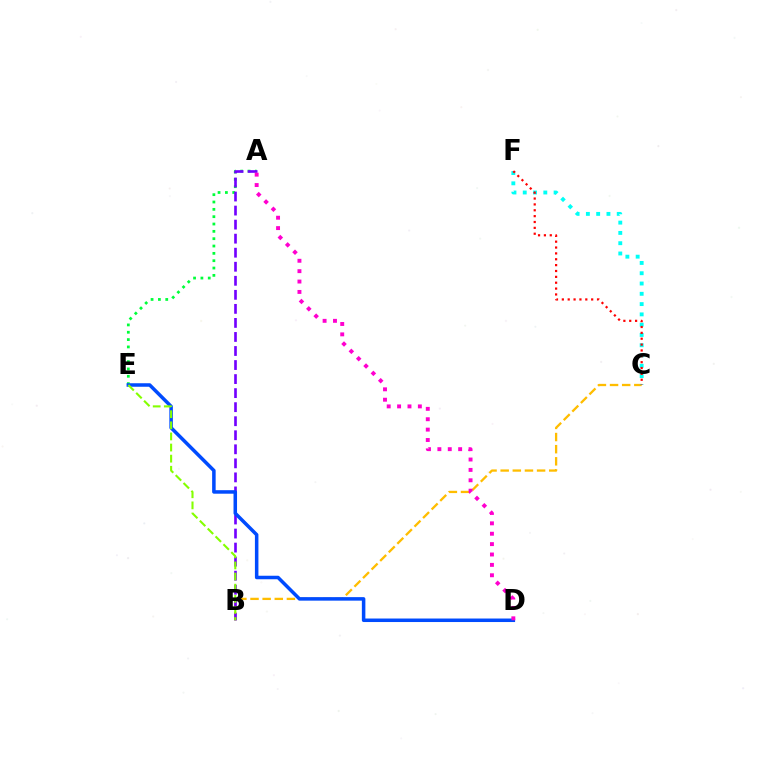{('B', 'C'): [{'color': '#ffbd00', 'line_style': 'dashed', 'thickness': 1.65}], ('A', 'E'): [{'color': '#00ff39', 'line_style': 'dotted', 'thickness': 1.99}], ('A', 'B'): [{'color': '#7200ff', 'line_style': 'dashed', 'thickness': 1.91}], ('D', 'E'): [{'color': '#004bff', 'line_style': 'solid', 'thickness': 2.53}], ('C', 'F'): [{'color': '#00fff6', 'line_style': 'dotted', 'thickness': 2.79}, {'color': '#ff0000', 'line_style': 'dotted', 'thickness': 1.59}], ('B', 'E'): [{'color': '#84ff00', 'line_style': 'dashed', 'thickness': 1.51}], ('A', 'D'): [{'color': '#ff00cf', 'line_style': 'dotted', 'thickness': 2.82}]}